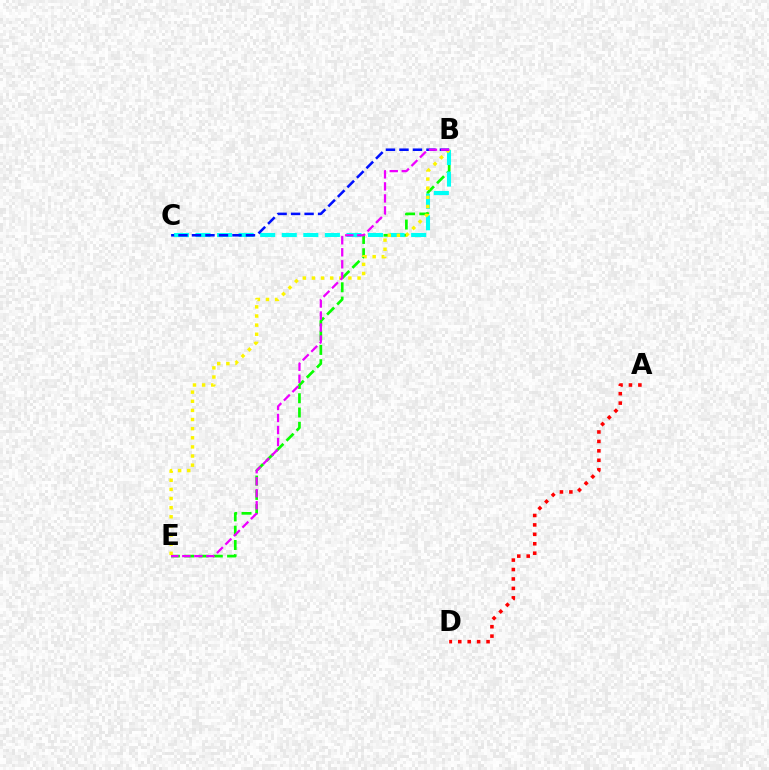{('B', 'E'): [{'color': '#08ff00', 'line_style': 'dashed', 'thickness': 1.94}, {'color': '#fcf500', 'line_style': 'dotted', 'thickness': 2.48}, {'color': '#ee00ff', 'line_style': 'dashed', 'thickness': 1.63}], ('B', 'C'): [{'color': '#00fff6', 'line_style': 'dashed', 'thickness': 2.93}, {'color': '#0010ff', 'line_style': 'dashed', 'thickness': 1.83}], ('A', 'D'): [{'color': '#ff0000', 'line_style': 'dotted', 'thickness': 2.56}]}